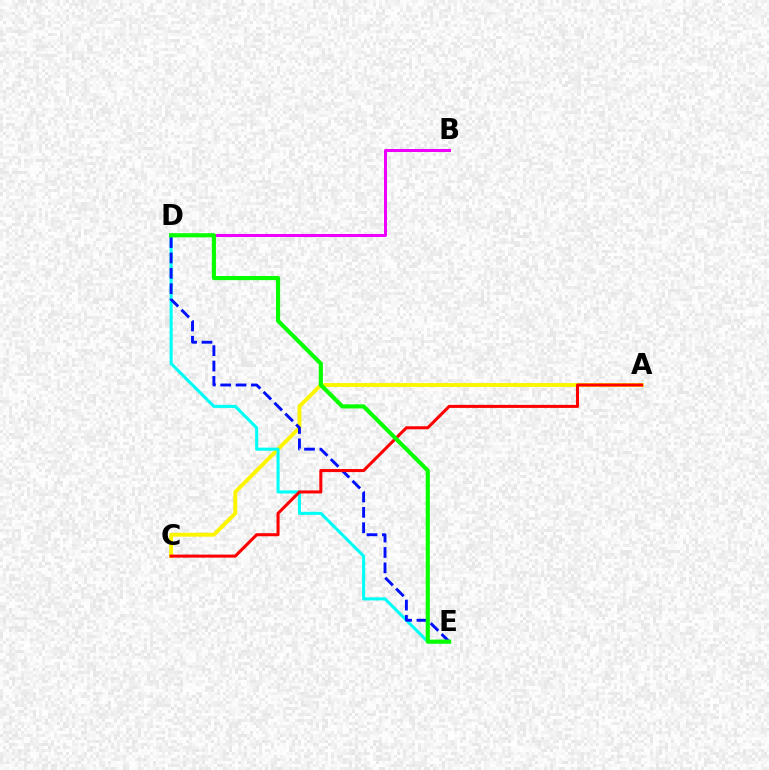{('A', 'C'): [{'color': '#fcf500', 'line_style': 'solid', 'thickness': 2.81}, {'color': '#ff0000', 'line_style': 'solid', 'thickness': 2.19}], ('B', 'D'): [{'color': '#ee00ff', 'line_style': 'solid', 'thickness': 2.17}], ('D', 'E'): [{'color': '#00fff6', 'line_style': 'solid', 'thickness': 2.2}, {'color': '#0010ff', 'line_style': 'dashed', 'thickness': 2.09}, {'color': '#08ff00', 'line_style': 'solid', 'thickness': 2.98}]}